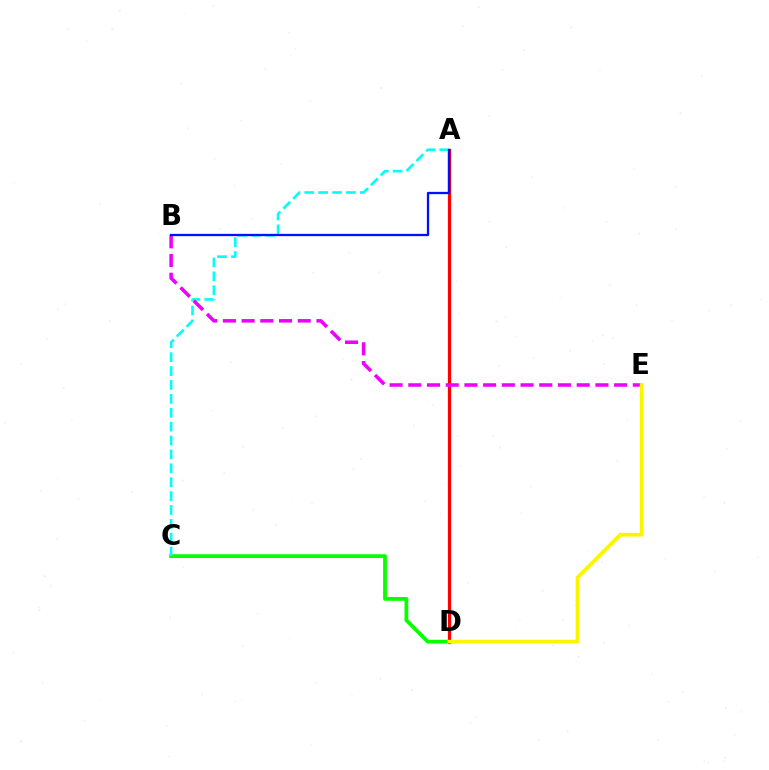{('C', 'D'): [{'color': '#08ff00', 'line_style': 'solid', 'thickness': 2.72}], ('A', 'D'): [{'color': '#ff0000', 'line_style': 'solid', 'thickness': 2.33}], ('A', 'C'): [{'color': '#00fff6', 'line_style': 'dashed', 'thickness': 1.89}], ('B', 'E'): [{'color': '#ee00ff', 'line_style': 'dashed', 'thickness': 2.54}], ('A', 'B'): [{'color': '#0010ff', 'line_style': 'solid', 'thickness': 1.64}], ('D', 'E'): [{'color': '#fcf500', 'line_style': 'solid', 'thickness': 2.7}]}